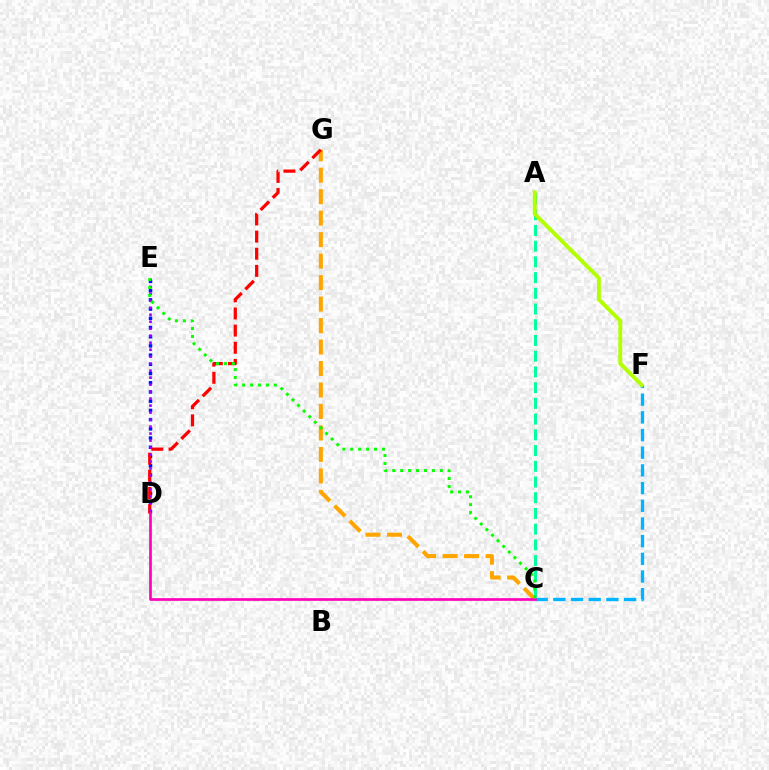{('C', 'F'): [{'color': '#00b5ff', 'line_style': 'dashed', 'thickness': 2.4}], ('A', 'C'): [{'color': '#00ff9d', 'line_style': 'dashed', 'thickness': 2.14}], ('C', 'G'): [{'color': '#ffa500', 'line_style': 'dashed', 'thickness': 2.92}], ('A', 'F'): [{'color': '#b3ff00', 'line_style': 'solid', 'thickness': 2.81}], ('D', 'E'): [{'color': '#0010ff', 'line_style': 'dotted', 'thickness': 2.5}, {'color': '#9b00ff', 'line_style': 'dotted', 'thickness': 1.9}], ('D', 'G'): [{'color': '#ff0000', 'line_style': 'dashed', 'thickness': 2.33}], ('C', 'D'): [{'color': '#ff00bd', 'line_style': 'solid', 'thickness': 1.93}], ('C', 'E'): [{'color': '#08ff00', 'line_style': 'dotted', 'thickness': 2.15}]}